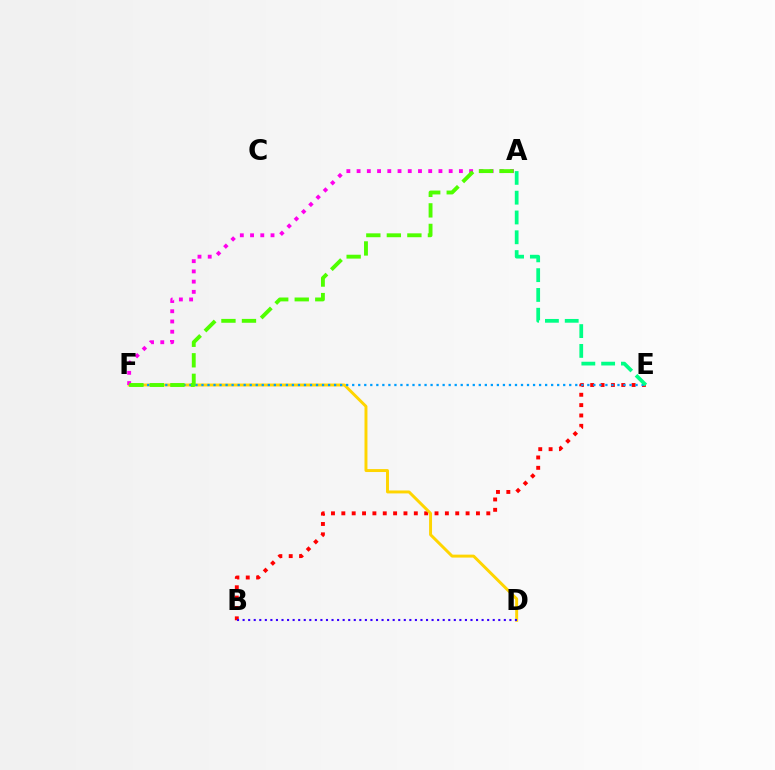{('B', 'E'): [{'color': '#ff0000', 'line_style': 'dotted', 'thickness': 2.81}], ('D', 'F'): [{'color': '#ffd500', 'line_style': 'solid', 'thickness': 2.12}], ('E', 'F'): [{'color': '#009eff', 'line_style': 'dotted', 'thickness': 1.64}], ('A', 'F'): [{'color': '#ff00ed', 'line_style': 'dotted', 'thickness': 2.78}, {'color': '#4fff00', 'line_style': 'dashed', 'thickness': 2.79}], ('B', 'D'): [{'color': '#3700ff', 'line_style': 'dotted', 'thickness': 1.51}], ('A', 'E'): [{'color': '#00ff86', 'line_style': 'dashed', 'thickness': 2.69}]}